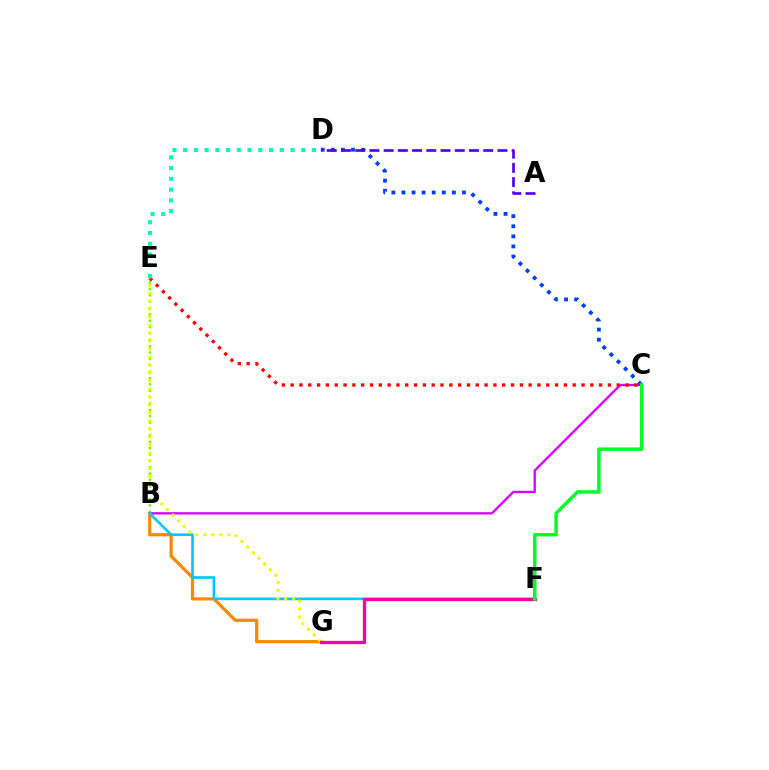{('B', 'C'): [{'color': '#d600ff', 'line_style': 'solid', 'thickness': 1.68}], ('B', 'E'): [{'color': '#66ff00', 'line_style': 'dotted', 'thickness': 1.73}], ('B', 'G'): [{'color': '#ff8800', 'line_style': 'solid', 'thickness': 2.31}], ('C', 'D'): [{'color': '#003fff', 'line_style': 'dotted', 'thickness': 2.74}], ('A', 'D'): [{'color': '#4f00ff', 'line_style': 'dashed', 'thickness': 1.93}], ('B', 'F'): [{'color': '#00c7ff', 'line_style': 'solid', 'thickness': 1.9}], ('C', 'E'): [{'color': '#ff0000', 'line_style': 'dotted', 'thickness': 2.39}], ('E', 'G'): [{'color': '#eeff00', 'line_style': 'dotted', 'thickness': 2.17}], ('F', 'G'): [{'color': '#ff00a0', 'line_style': 'solid', 'thickness': 2.38}], ('C', 'F'): [{'color': '#00ff27', 'line_style': 'solid', 'thickness': 2.5}], ('D', 'E'): [{'color': '#00ffaf', 'line_style': 'dotted', 'thickness': 2.92}]}